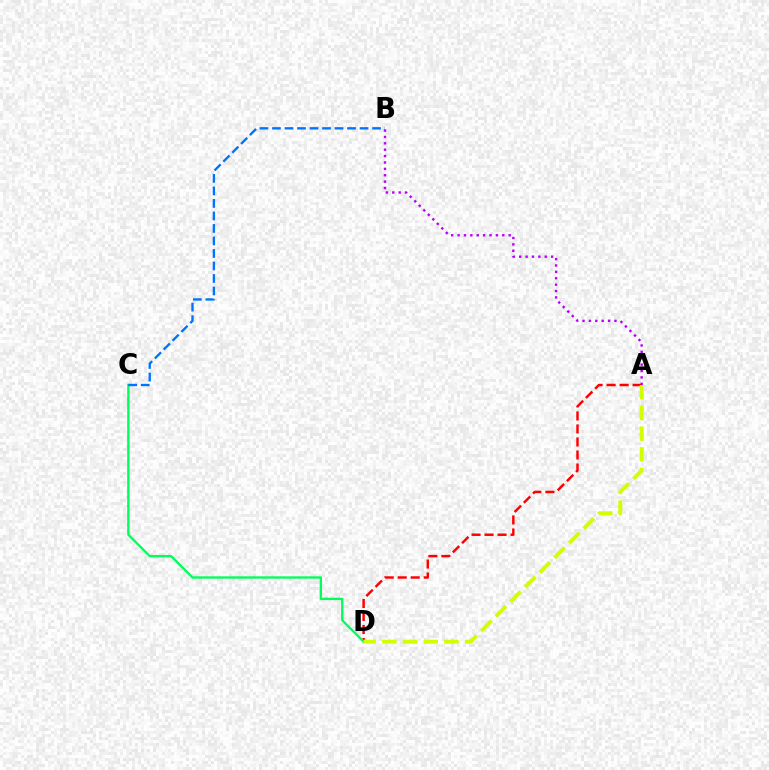{('A', 'B'): [{'color': '#b900ff', 'line_style': 'dotted', 'thickness': 1.74}], ('A', 'D'): [{'color': '#ff0000', 'line_style': 'dashed', 'thickness': 1.77}, {'color': '#d1ff00', 'line_style': 'dashed', 'thickness': 2.81}], ('C', 'D'): [{'color': '#00ff5c', 'line_style': 'solid', 'thickness': 1.69}], ('B', 'C'): [{'color': '#0074ff', 'line_style': 'dashed', 'thickness': 1.7}]}